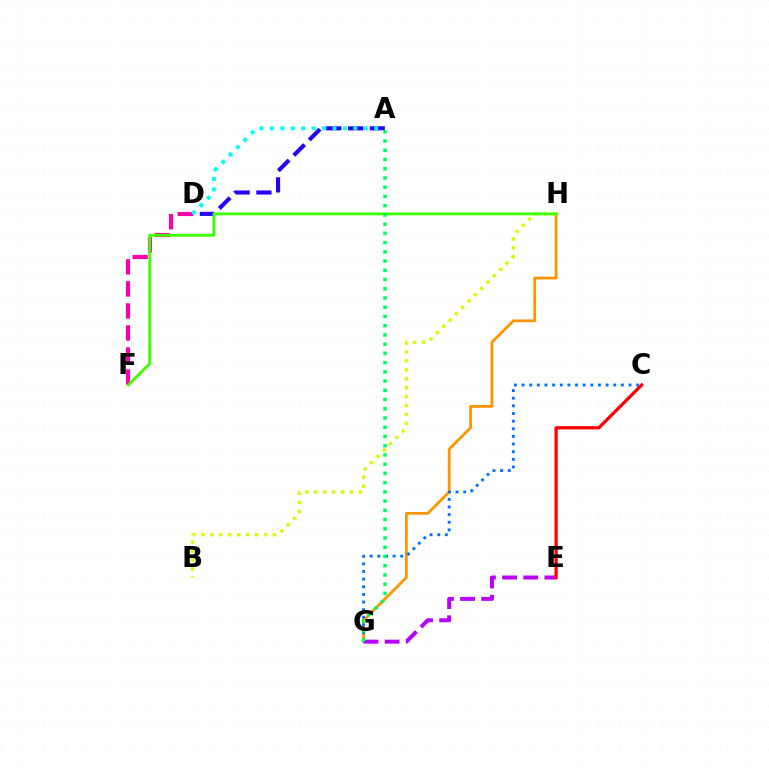{('A', 'D'): [{'color': '#2500ff', 'line_style': 'dashed', 'thickness': 2.96}, {'color': '#00fff6', 'line_style': 'dotted', 'thickness': 2.84}], ('G', 'H'): [{'color': '#ff9400', 'line_style': 'solid', 'thickness': 1.99}], ('E', 'G'): [{'color': '#b900ff', 'line_style': 'dashed', 'thickness': 2.87}], ('D', 'F'): [{'color': '#ff00ac', 'line_style': 'dashed', 'thickness': 2.99}], ('B', 'H'): [{'color': '#d1ff00', 'line_style': 'dotted', 'thickness': 2.43}], ('F', 'H'): [{'color': '#3dff00', 'line_style': 'solid', 'thickness': 2.04}], ('C', 'G'): [{'color': '#0074ff', 'line_style': 'dotted', 'thickness': 2.08}], ('A', 'G'): [{'color': '#00ff5c', 'line_style': 'dotted', 'thickness': 2.51}], ('C', 'E'): [{'color': '#ff0000', 'line_style': 'solid', 'thickness': 2.33}]}